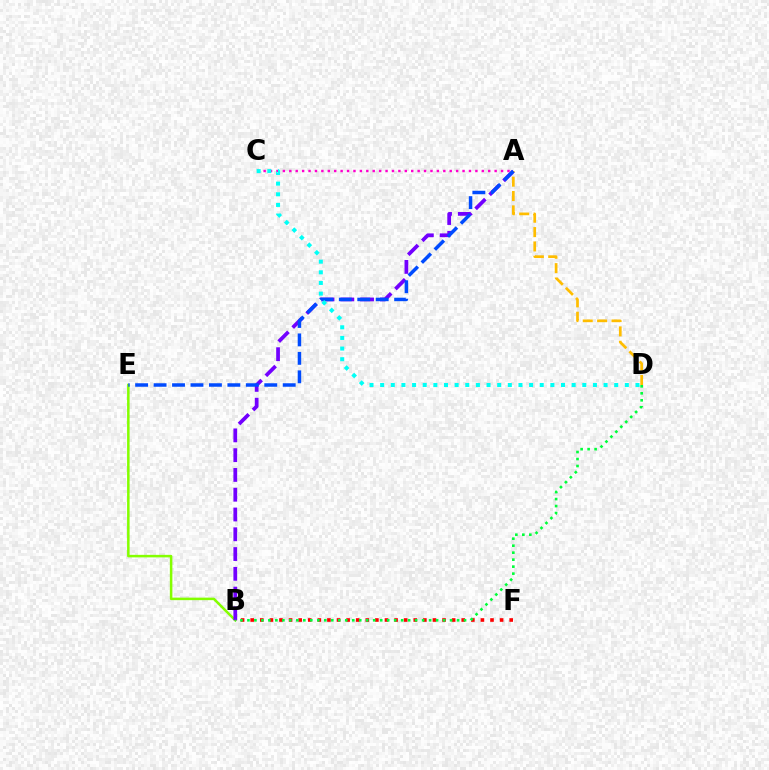{('B', 'E'): [{'color': '#84ff00', 'line_style': 'solid', 'thickness': 1.81}], ('A', 'B'): [{'color': '#7200ff', 'line_style': 'dashed', 'thickness': 2.69}], ('A', 'D'): [{'color': '#ffbd00', 'line_style': 'dashed', 'thickness': 1.95}], ('A', 'C'): [{'color': '#ff00cf', 'line_style': 'dotted', 'thickness': 1.74}], ('A', 'E'): [{'color': '#004bff', 'line_style': 'dashed', 'thickness': 2.51}], ('B', 'F'): [{'color': '#ff0000', 'line_style': 'dotted', 'thickness': 2.61}], ('B', 'D'): [{'color': '#00ff39', 'line_style': 'dotted', 'thickness': 1.9}], ('C', 'D'): [{'color': '#00fff6', 'line_style': 'dotted', 'thickness': 2.89}]}